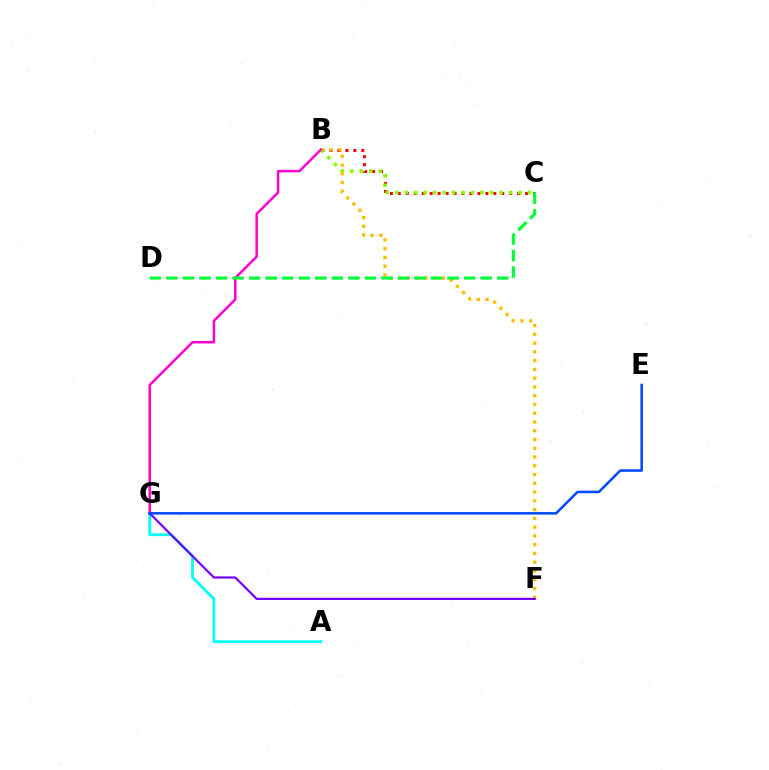{('B', 'C'): [{'color': '#ff0000', 'line_style': 'dotted', 'thickness': 2.16}, {'color': '#84ff00', 'line_style': 'dotted', 'thickness': 2.58}], ('B', 'F'): [{'color': '#ffbd00', 'line_style': 'dotted', 'thickness': 2.38}], ('A', 'G'): [{'color': '#00fff6', 'line_style': 'solid', 'thickness': 2.02}], ('B', 'G'): [{'color': '#ff00cf', 'line_style': 'solid', 'thickness': 1.79}], ('F', 'G'): [{'color': '#7200ff', 'line_style': 'solid', 'thickness': 1.58}], ('C', 'D'): [{'color': '#00ff39', 'line_style': 'dashed', 'thickness': 2.25}], ('E', 'G'): [{'color': '#004bff', 'line_style': 'solid', 'thickness': 1.83}]}